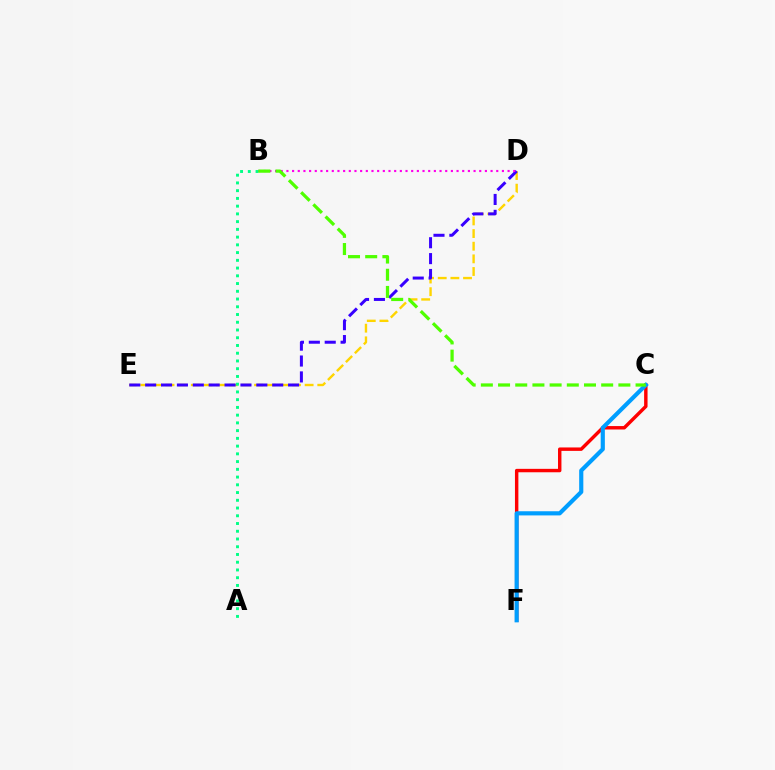{('C', 'F'): [{'color': '#ff0000', 'line_style': 'solid', 'thickness': 2.47}, {'color': '#009eff', 'line_style': 'solid', 'thickness': 2.99}], ('D', 'E'): [{'color': '#ffd500', 'line_style': 'dashed', 'thickness': 1.72}, {'color': '#3700ff', 'line_style': 'dashed', 'thickness': 2.16}], ('B', 'D'): [{'color': '#ff00ed', 'line_style': 'dotted', 'thickness': 1.54}], ('A', 'B'): [{'color': '#00ff86', 'line_style': 'dotted', 'thickness': 2.1}], ('B', 'C'): [{'color': '#4fff00', 'line_style': 'dashed', 'thickness': 2.34}]}